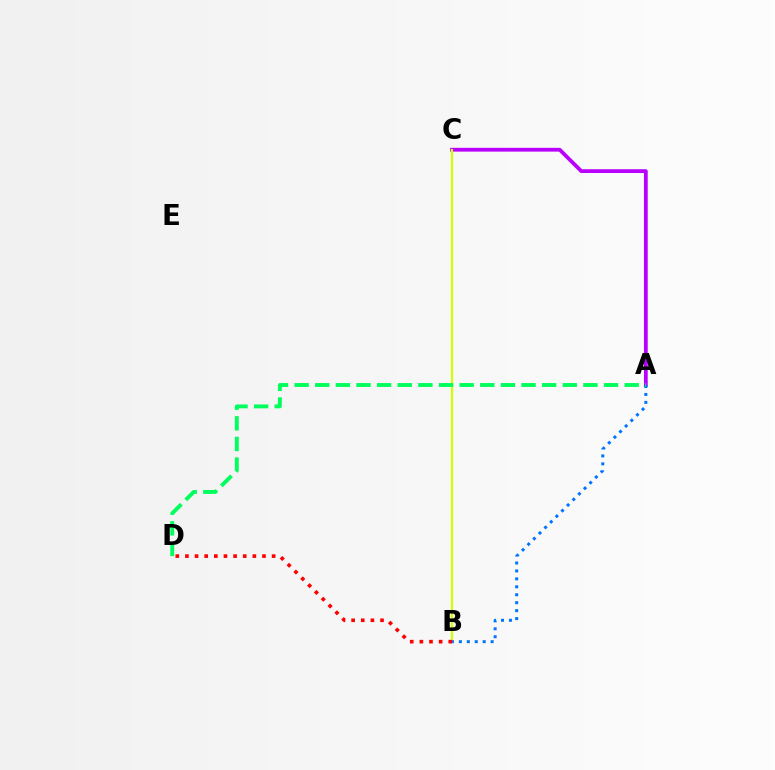{('A', 'C'): [{'color': '#b900ff', 'line_style': 'solid', 'thickness': 2.73}], ('B', 'C'): [{'color': '#d1ff00', 'line_style': 'solid', 'thickness': 1.57}], ('A', 'B'): [{'color': '#0074ff', 'line_style': 'dotted', 'thickness': 2.16}], ('A', 'D'): [{'color': '#00ff5c', 'line_style': 'dashed', 'thickness': 2.8}], ('B', 'D'): [{'color': '#ff0000', 'line_style': 'dotted', 'thickness': 2.62}]}